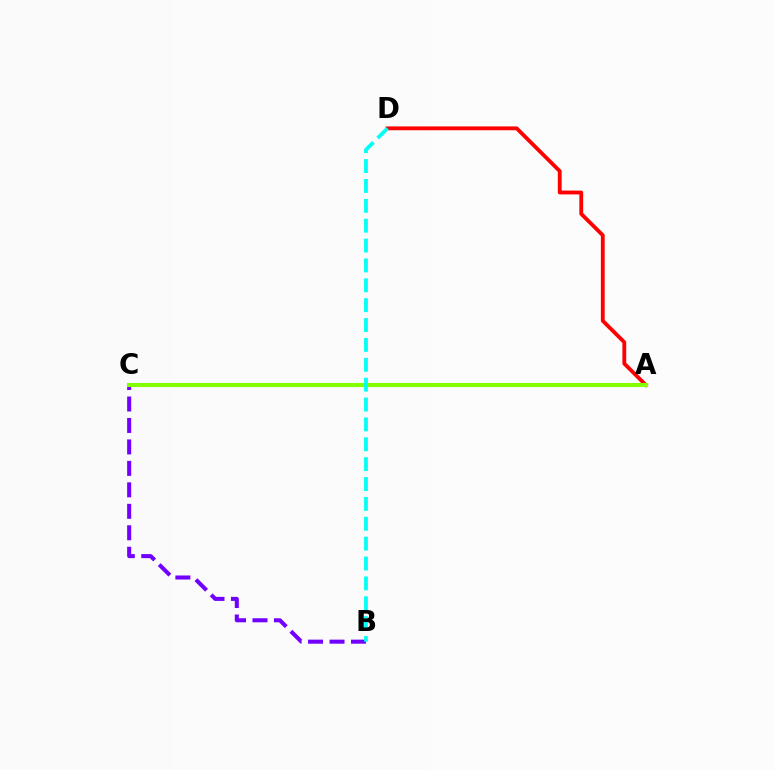{('A', 'D'): [{'color': '#ff0000', 'line_style': 'solid', 'thickness': 2.75}], ('B', 'C'): [{'color': '#7200ff', 'line_style': 'dashed', 'thickness': 2.92}], ('A', 'C'): [{'color': '#84ff00', 'line_style': 'solid', 'thickness': 2.95}], ('B', 'D'): [{'color': '#00fff6', 'line_style': 'dashed', 'thickness': 2.7}]}